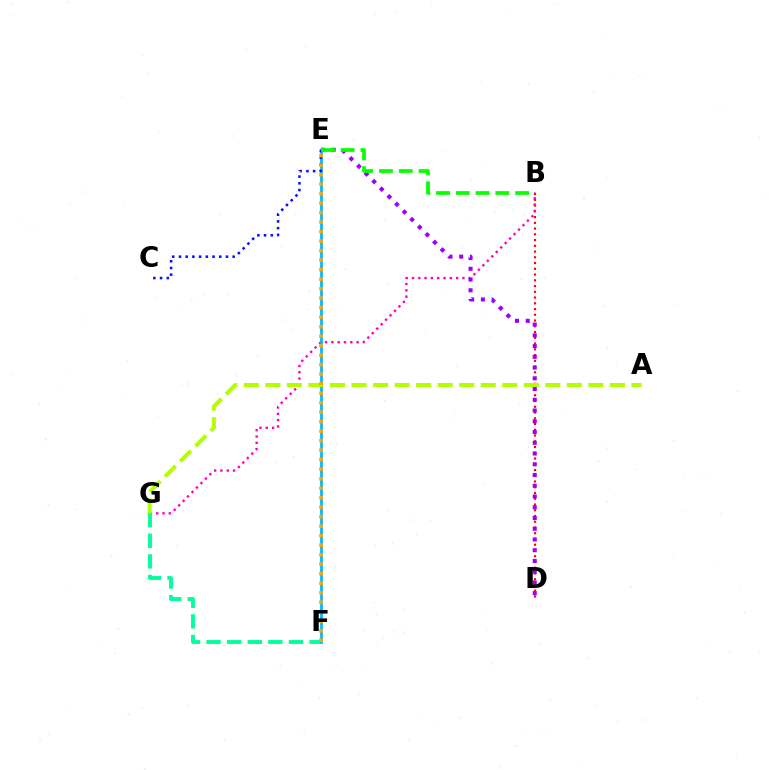{('B', 'D'): [{'color': '#ff0000', 'line_style': 'dotted', 'thickness': 1.56}], ('B', 'G'): [{'color': '#ff00bd', 'line_style': 'dotted', 'thickness': 1.71}], ('F', 'G'): [{'color': '#00ff9d', 'line_style': 'dashed', 'thickness': 2.8}], ('D', 'E'): [{'color': '#9b00ff', 'line_style': 'dotted', 'thickness': 2.92}], ('E', 'F'): [{'color': '#00b5ff', 'line_style': 'solid', 'thickness': 1.93}, {'color': '#ffa500', 'line_style': 'dotted', 'thickness': 2.58}], ('C', 'E'): [{'color': '#0010ff', 'line_style': 'dotted', 'thickness': 1.82}], ('A', 'G'): [{'color': '#b3ff00', 'line_style': 'dashed', 'thickness': 2.93}], ('B', 'E'): [{'color': '#08ff00', 'line_style': 'dashed', 'thickness': 2.69}]}